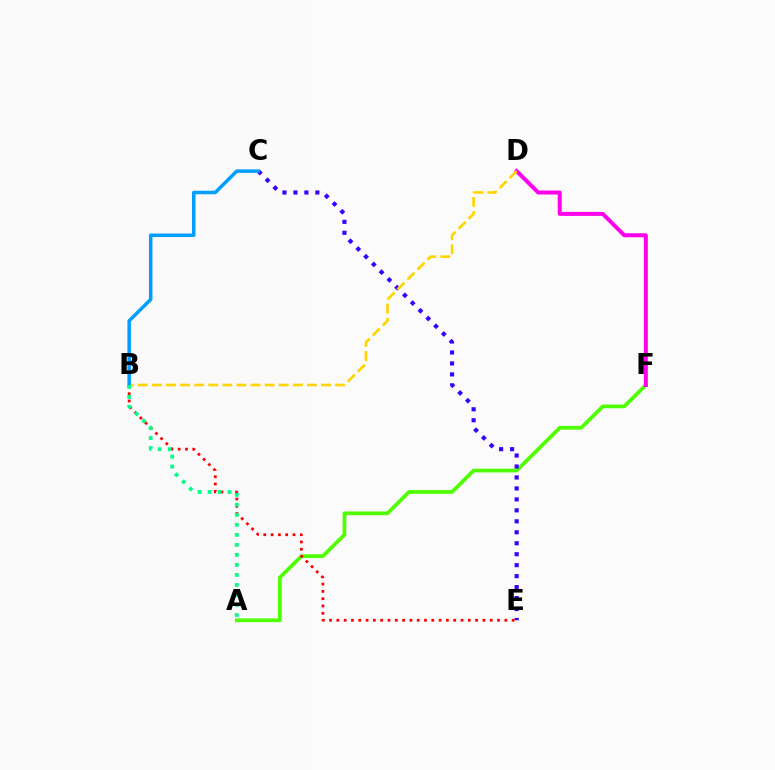{('A', 'F'): [{'color': '#4fff00', 'line_style': 'solid', 'thickness': 2.68}], ('C', 'E'): [{'color': '#3700ff', 'line_style': 'dotted', 'thickness': 2.98}], ('D', 'F'): [{'color': '#ff00ed', 'line_style': 'solid', 'thickness': 2.88}], ('B', 'E'): [{'color': '#ff0000', 'line_style': 'dotted', 'thickness': 1.98}], ('B', 'D'): [{'color': '#ffd500', 'line_style': 'dashed', 'thickness': 1.91}], ('B', 'C'): [{'color': '#009eff', 'line_style': 'solid', 'thickness': 2.52}], ('A', 'B'): [{'color': '#00ff86', 'line_style': 'dotted', 'thickness': 2.72}]}